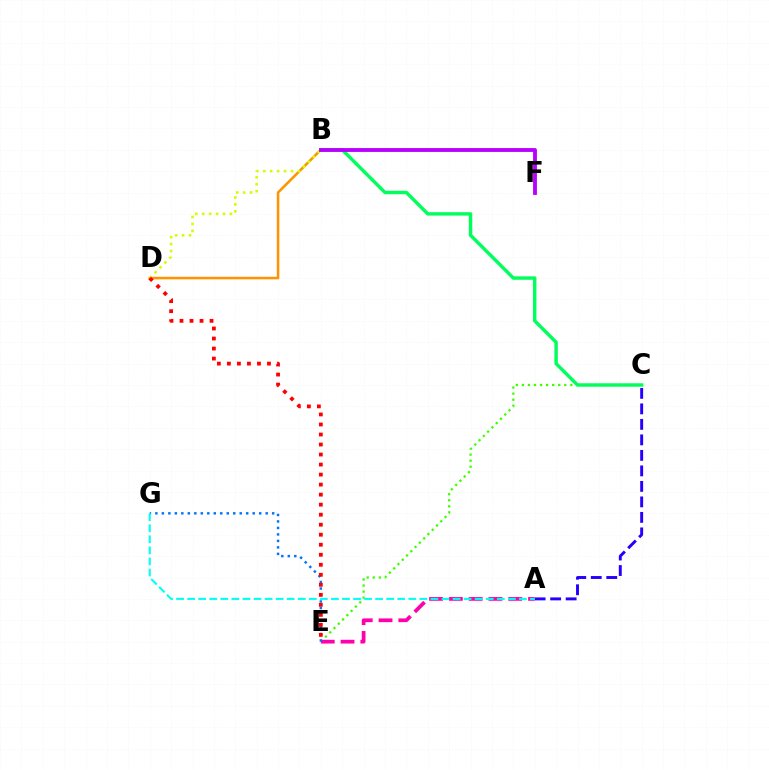{('C', 'E'): [{'color': '#3dff00', 'line_style': 'dotted', 'thickness': 1.65}], ('B', 'D'): [{'color': '#ff9400', 'line_style': 'solid', 'thickness': 1.83}, {'color': '#d1ff00', 'line_style': 'dotted', 'thickness': 1.88}], ('A', 'E'): [{'color': '#ff00ac', 'line_style': 'dashed', 'thickness': 2.69}], ('A', 'C'): [{'color': '#2500ff', 'line_style': 'dashed', 'thickness': 2.11}], ('E', 'G'): [{'color': '#0074ff', 'line_style': 'dotted', 'thickness': 1.76}], ('B', 'C'): [{'color': '#00ff5c', 'line_style': 'solid', 'thickness': 2.46}], ('A', 'G'): [{'color': '#00fff6', 'line_style': 'dashed', 'thickness': 1.5}], ('D', 'E'): [{'color': '#ff0000', 'line_style': 'dotted', 'thickness': 2.72}], ('B', 'F'): [{'color': '#b900ff', 'line_style': 'solid', 'thickness': 2.77}]}